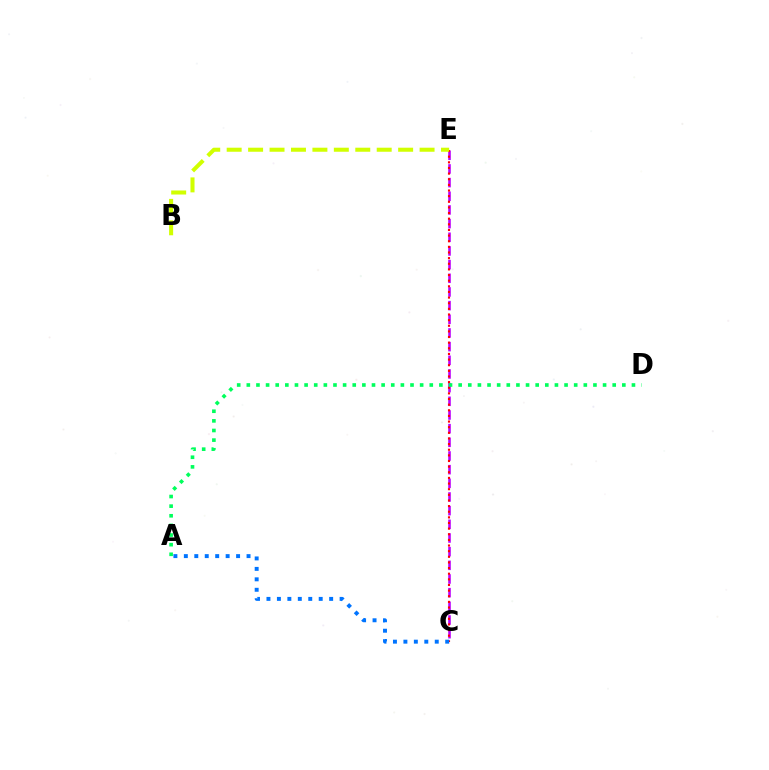{('C', 'E'): [{'color': '#b900ff', 'line_style': 'dashed', 'thickness': 1.86}, {'color': '#ff0000', 'line_style': 'dotted', 'thickness': 1.53}], ('B', 'E'): [{'color': '#d1ff00', 'line_style': 'dashed', 'thickness': 2.91}], ('A', 'C'): [{'color': '#0074ff', 'line_style': 'dotted', 'thickness': 2.84}], ('A', 'D'): [{'color': '#00ff5c', 'line_style': 'dotted', 'thickness': 2.62}]}